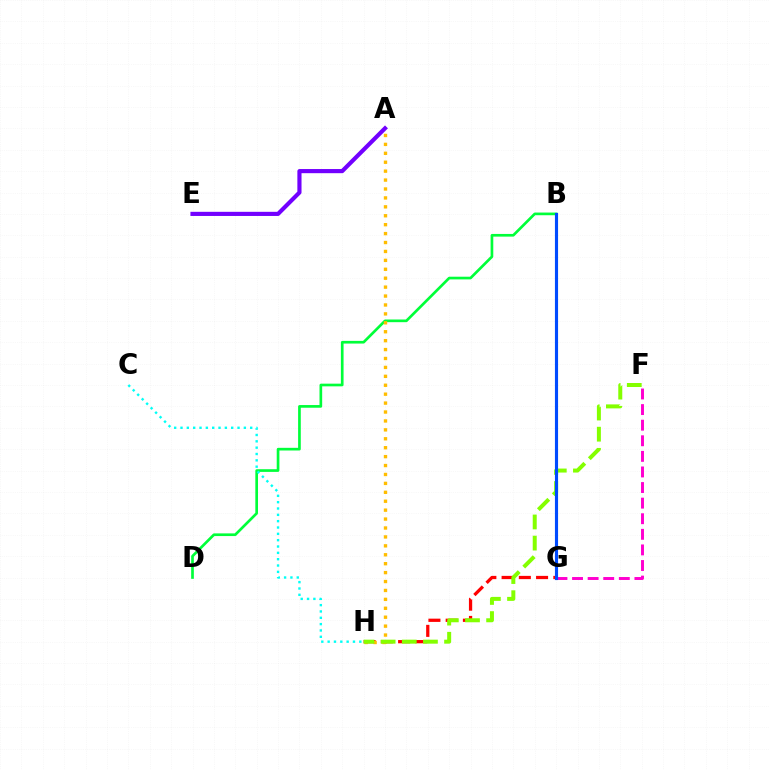{('G', 'H'): [{'color': '#ff0000', 'line_style': 'dashed', 'thickness': 2.34}], ('B', 'D'): [{'color': '#00ff39', 'line_style': 'solid', 'thickness': 1.93}], ('C', 'H'): [{'color': '#00fff6', 'line_style': 'dotted', 'thickness': 1.72}], ('A', 'H'): [{'color': '#ffbd00', 'line_style': 'dotted', 'thickness': 2.42}], ('F', 'G'): [{'color': '#ff00cf', 'line_style': 'dashed', 'thickness': 2.12}], ('F', 'H'): [{'color': '#84ff00', 'line_style': 'dashed', 'thickness': 2.87}], ('B', 'G'): [{'color': '#004bff', 'line_style': 'solid', 'thickness': 2.26}], ('A', 'E'): [{'color': '#7200ff', 'line_style': 'solid', 'thickness': 2.99}]}